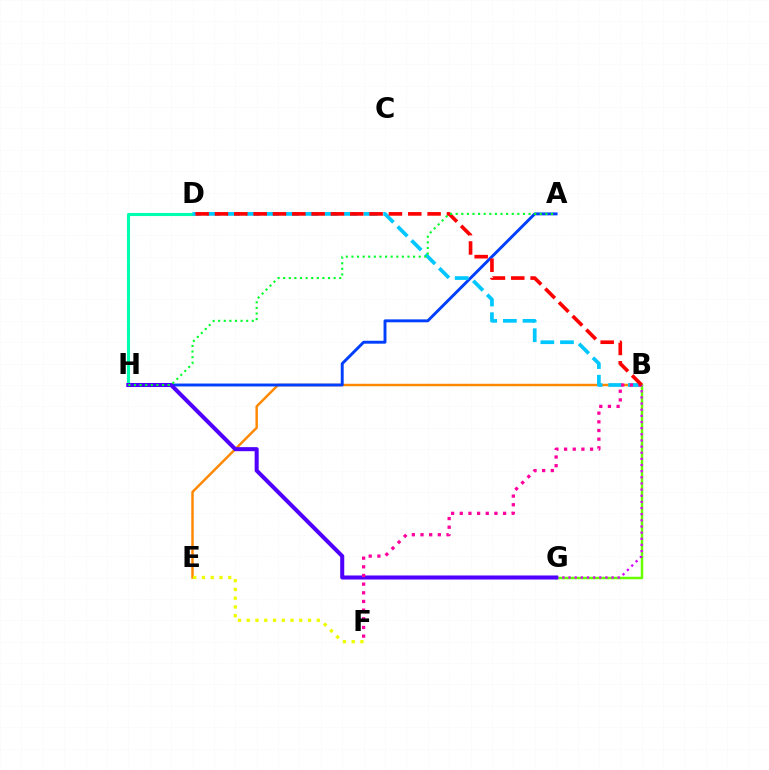{('B', 'E'): [{'color': '#ff8800', 'line_style': 'solid', 'thickness': 1.76}], ('B', 'G'): [{'color': '#66ff00', 'line_style': 'solid', 'thickness': 1.79}, {'color': '#d600ff', 'line_style': 'dotted', 'thickness': 1.67}], ('D', 'H'): [{'color': '#00ffaf', 'line_style': 'solid', 'thickness': 2.23}], ('A', 'H'): [{'color': '#003fff', 'line_style': 'solid', 'thickness': 2.1}, {'color': '#00ff27', 'line_style': 'dotted', 'thickness': 1.52}], ('B', 'D'): [{'color': '#00c7ff', 'line_style': 'dashed', 'thickness': 2.67}, {'color': '#ff0000', 'line_style': 'dashed', 'thickness': 2.63}], ('G', 'H'): [{'color': '#4f00ff', 'line_style': 'solid', 'thickness': 2.91}], ('B', 'F'): [{'color': '#ff00a0', 'line_style': 'dotted', 'thickness': 2.35}], ('E', 'F'): [{'color': '#eeff00', 'line_style': 'dotted', 'thickness': 2.38}]}